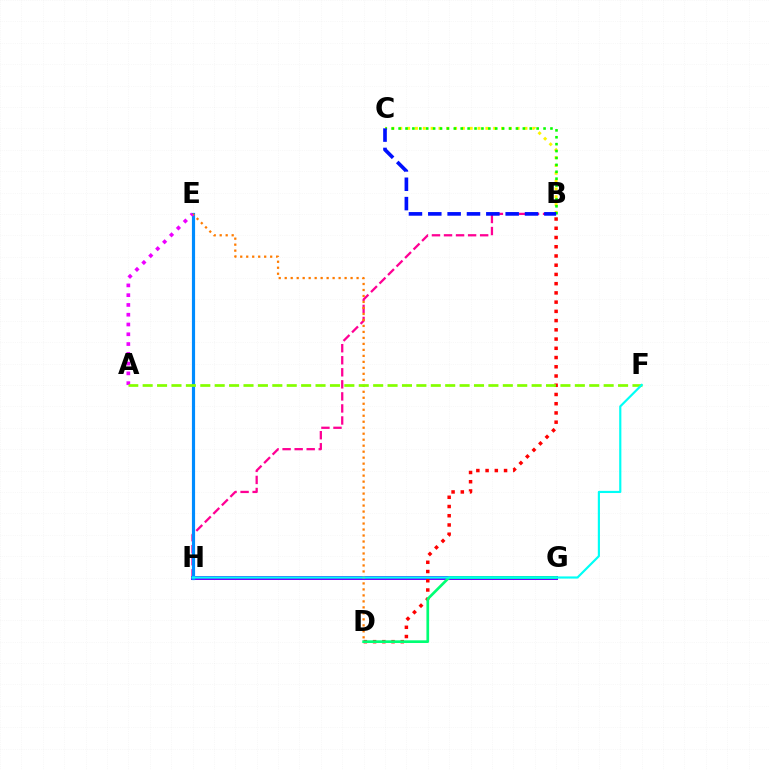{('B', 'H'): [{'color': '#ff0094', 'line_style': 'dashed', 'thickness': 1.64}], ('G', 'H'): [{'color': '#7200ff', 'line_style': 'solid', 'thickness': 2.85}], ('B', 'C'): [{'color': '#fcf500', 'line_style': 'dotted', 'thickness': 2.13}, {'color': '#08ff00', 'line_style': 'dotted', 'thickness': 1.88}, {'color': '#0010ff', 'line_style': 'dashed', 'thickness': 2.63}], ('E', 'H'): [{'color': '#008cff', 'line_style': 'solid', 'thickness': 2.28}], ('B', 'D'): [{'color': '#ff0000', 'line_style': 'dotted', 'thickness': 2.51}], ('D', 'E'): [{'color': '#ff7c00', 'line_style': 'dotted', 'thickness': 1.63}], ('D', 'G'): [{'color': '#00ff74', 'line_style': 'solid', 'thickness': 1.93}], ('A', 'E'): [{'color': '#ee00ff', 'line_style': 'dotted', 'thickness': 2.66}], ('A', 'F'): [{'color': '#84ff00', 'line_style': 'dashed', 'thickness': 1.96}], ('F', 'H'): [{'color': '#00fff6', 'line_style': 'solid', 'thickness': 1.56}]}